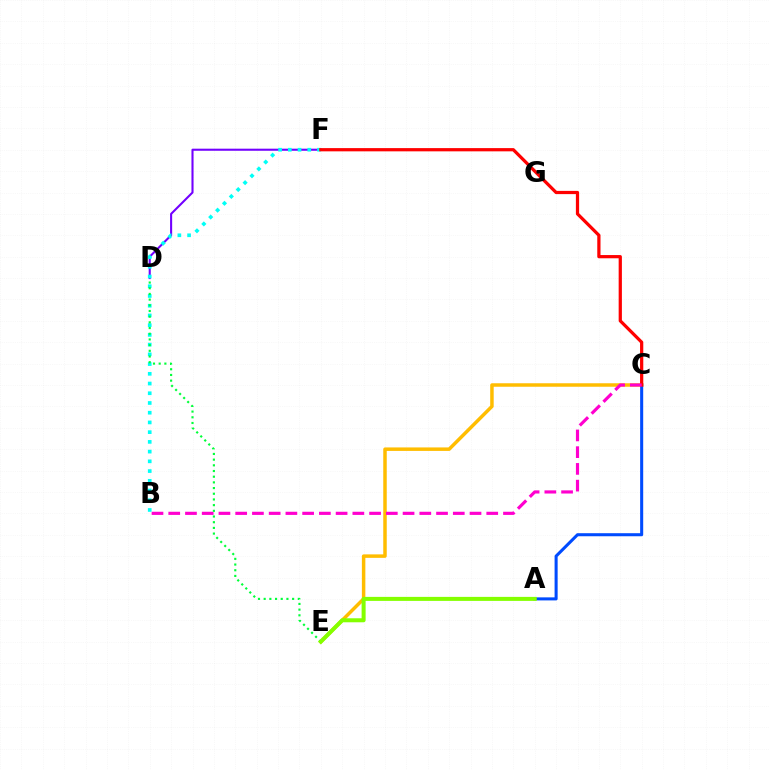{('C', 'E'): [{'color': '#ffbd00', 'line_style': 'solid', 'thickness': 2.51}], ('D', 'F'): [{'color': '#7200ff', 'line_style': 'solid', 'thickness': 1.5}], ('B', 'F'): [{'color': '#00fff6', 'line_style': 'dotted', 'thickness': 2.64}], ('A', 'C'): [{'color': '#004bff', 'line_style': 'solid', 'thickness': 2.2}], ('C', 'F'): [{'color': '#ff0000', 'line_style': 'solid', 'thickness': 2.33}], ('B', 'C'): [{'color': '#ff00cf', 'line_style': 'dashed', 'thickness': 2.27}], ('D', 'E'): [{'color': '#00ff39', 'line_style': 'dotted', 'thickness': 1.55}], ('A', 'E'): [{'color': '#84ff00', 'line_style': 'solid', 'thickness': 2.89}]}